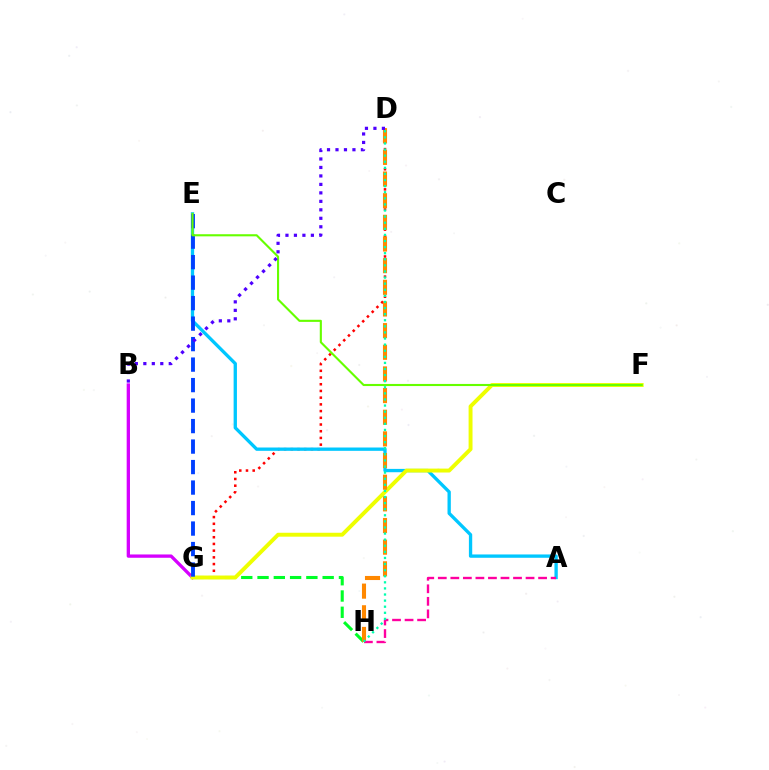{('B', 'G'): [{'color': '#d600ff', 'line_style': 'solid', 'thickness': 2.38}], ('G', 'H'): [{'color': '#00ff27', 'line_style': 'dashed', 'thickness': 2.21}], ('D', 'G'): [{'color': '#ff0000', 'line_style': 'dotted', 'thickness': 1.82}], ('A', 'E'): [{'color': '#00c7ff', 'line_style': 'solid', 'thickness': 2.39}], ('F', 'G'): [{'color': '#eeff00', 'line_style': 'solid', 'thickness': 2.83}], ('D', 'H'): [{'color': '#ff8800', 'line_style': 'dashed', 'thickness': 2.94}, {'color': '#00ffaf', 'line_style': 'dotted', 'thickness': 1.66}], ('E', 'G'): [{'color': '#003fff', 'line_style': 'dashed', 'thickness': 2.78}], ('A', 'H'): [{'color': '#ff00a0', 'line_style': 'dashed', 'thickness': 1.7}], ('E', 'F'): [{'color': '#66ff00', 'line_style': 'solid', 'thickness': 1.52}], ('B', 'D'): [{'color': '#4f00ff', 'line_style': 'dotted', 'thickness': 2.3}]}